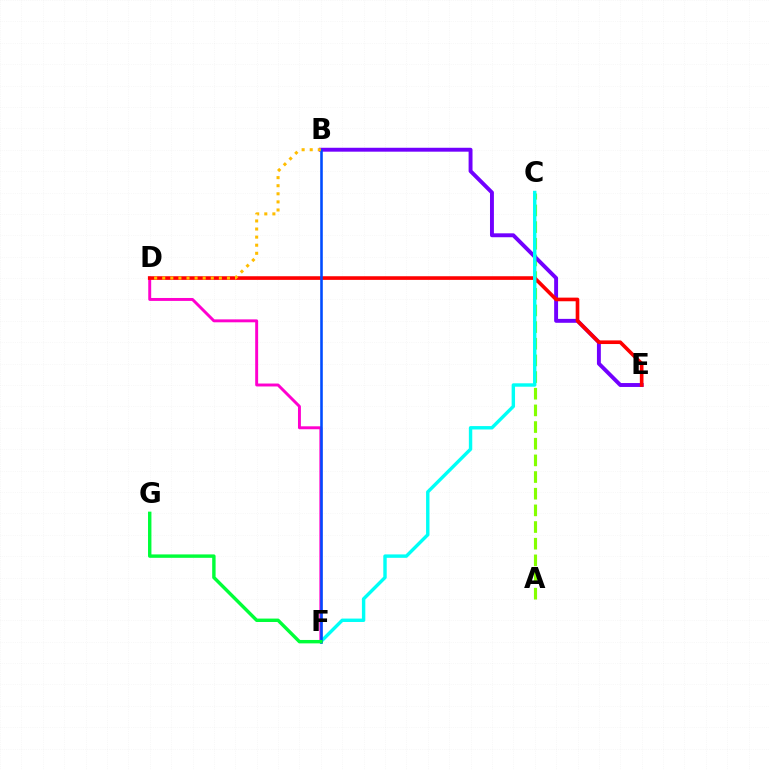{('A', 'C'): [{'color': '#84ff00', 'line_style': 'dashed', 'thickness': 2.26}], ('D', 'F'): [{'color': '#ff00cf', 'line_style': 'solid', 'thickness': 2.11}], ('B', 'E'): [{'color': '#7200ff', 'line_style': 'solid', 'thickness': 2.82}], ('D', 'E'): [{'color': '#ff0000', 'line_style': 'solid', 'thickness': 2.62}], ('C', 'F'): [{'color': '#00fff6', 'line_style': 'solid', 'thickness': 2.45}], ('B', 'F'): [{'color': '#004bff', 'line_style': 'solid', 'thickness': 1.86}], ('F', 'G'): [{'color': '#00ff39', 'line_style': 'solid', 'thickness': 2.45}], ('B', 'D'): [{'color': '#ffbd00', 'line_style': 'dotted', 'thickness': 2.2}]}